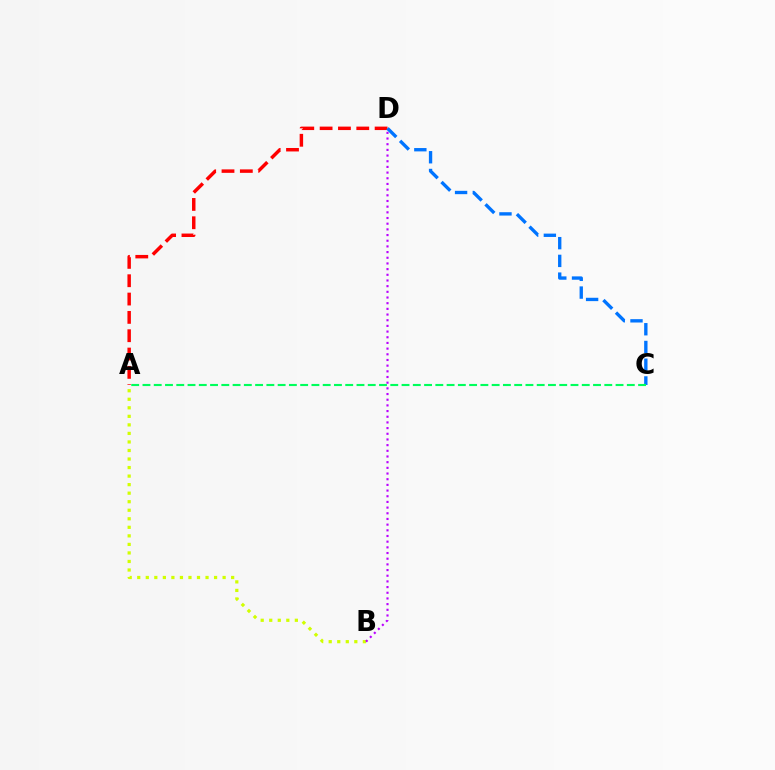{('A', 'B'): [{'color': '#d1ff00', 'line_style': 'dotted', 'thickness': 2.32}], ('B', 'D'): [{'color': '#b900ff', 'line_style': 'dotted', 'thickness': 1.54}], ('A', 'D'): [{'color': '#ff0000', 'line_style': 'dashed', 'thickness': 2.49}], ('C', 'D'): [{'color': '#0074ff', 'line_style': 'dashed', 'thickness': 2.41}], ('A', 'C'): [{'color': '#00ff5c', 'line_style': 'dashed', 'thickness': 1.53}]}